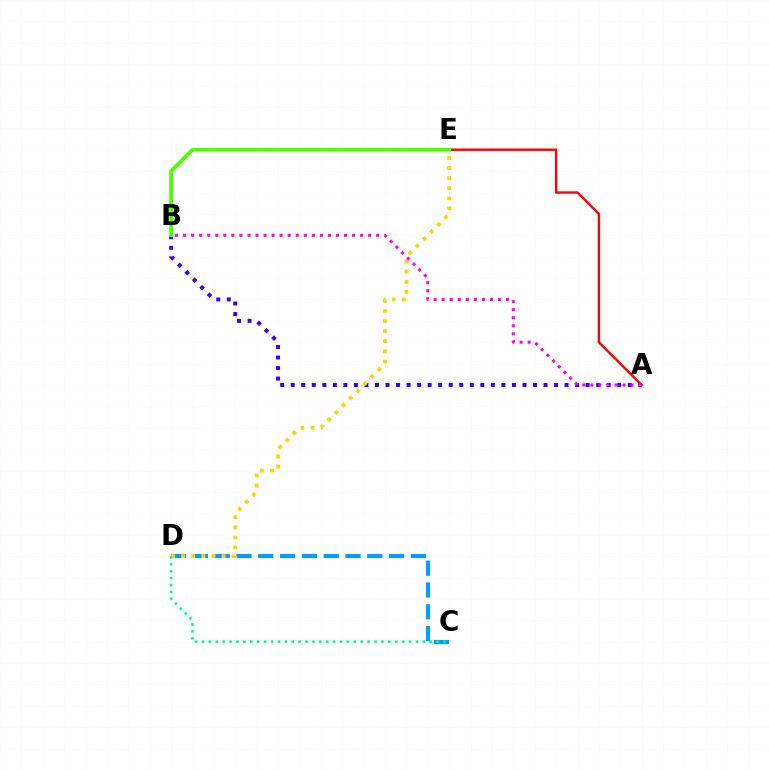{('A', 'B'): [{'color': '#3700ff', 'line_style': 'dotted', 'thickness': 2.86}, {'color': '#ff00ed', 'line_style': 'dotted', 'thickness': 2.19}], ('A', 'E'): [{'color': '#ff0000', 'line_style': 'solid', 'thickness': 1.72}], ('C', 'D'): [{'color': '#009eff', 'line_style': 'dashed', 'thickness': 2.96}, {'color': '#00ff86', 'line_style': 'dotted', 'thickness': 1.88}], ('D', 'E'): [{'color': '#ffd500', 'line_style': 'dotted', 'thickness': 2.75}], ('B', 'E'): [{'color': '#4fff00', 'line_style': 'solid', 'thickness': 2.7}]}